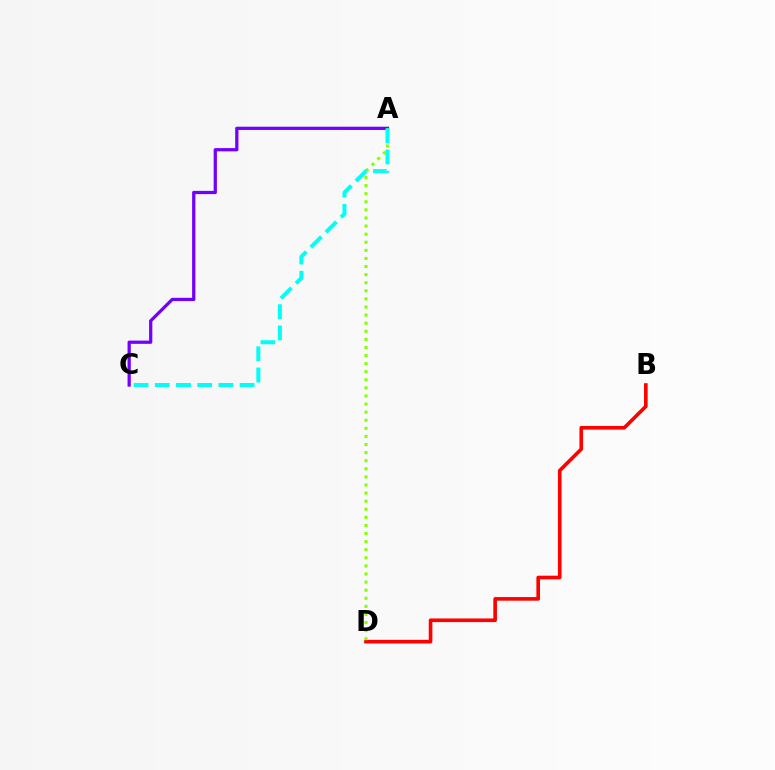{('A', 'C'): [{'color': '#7200ff', 'line_style': 'solid', 'thickness': 2.34}, {'color': '#00fff6', 'line_style': 'dashed', 'thickness': 2.88}], ('B', 'D'): [{'color': '#ff0000', 'line_style': 'solid', 'thickness': 2.61}], ('A', 'D'): [{'color': '#84ff00', 'line_style': 'dotted', 'thickness': 2.2}]}